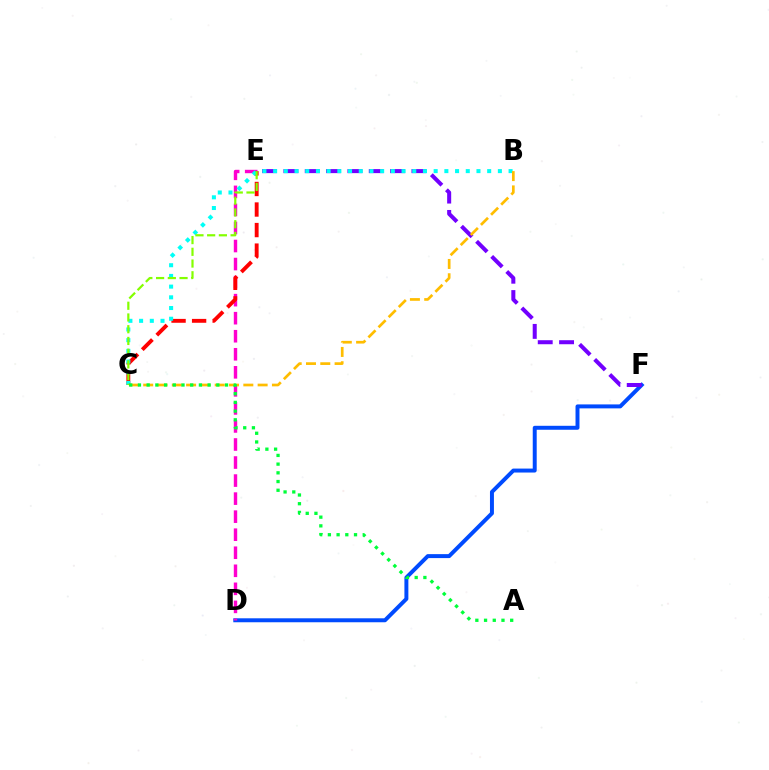{('D', 'F'): [{'color': '#004bff', 'line_style': 'solid', 'thickness': 2.85}], ('E', 'F'): [{'color': '#7200ff', 'line_style': 'dashed', 'thickness': 2.9}], ('D', 'E'): [{'color': '#ff00cf', 'line_style': 'dashed', 'thickness': 2.45}], ('C', 'E'): [{'color': '#ff0000', 'line_style': 'dashed', 'thickness': 2.79}, {'color': '#84ff00', 'line_style': 'dashed', 'thickness': 1.59}], ('B', 'C'): [{'color': '#00fff6', 'line_style': 'dotted', 'thickness': 2.91}, {'color': '#ffbd00', 'line_style': 'dashed', 'thickness': 1.94}], ('A', 'C'): [{'color': '#00ff39', 'line_style': 'dotted', 'thickness': 2.37}]}